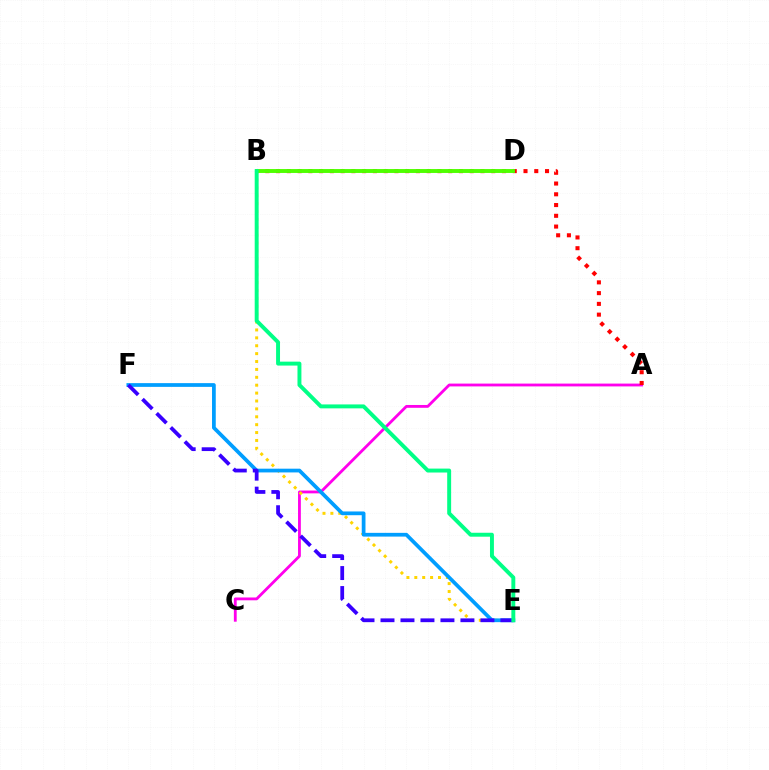{('A', 'C'): [{'color': '#ff00ed', 'line_style': 'solid', 'thickness': 2.03}], ('B', 'E'): [{'color': '#ffd500', 'line_style': 'dotted', 'thickness': 2.14}, {'color': '#00ff86', 'line_style': 'solid', 'thickness': 2.83}], ('E', 'F'): [{'color': '#009eff', 'line_style': 'solid', 'thickness': 2.69}, {'color': '#3700ff', 'line_style': 'dashed', 'thickness': 2.72}], ('A', 'B'): [{'color': '#ff0000', 'line_style': 'dotted', 'thickness': 2.92}], ('B', 'D'): [{'color': '#4fff00', 'line_style': 'solid', 'thickness': 2.81}]}